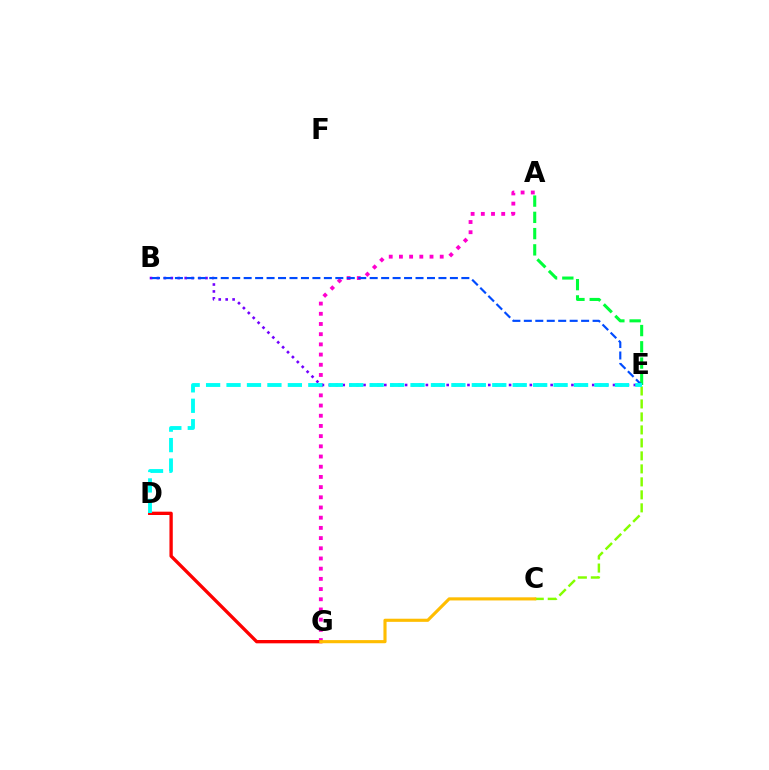{('A', 'E'): [{'color': '#00ff39', 'line_style': 'dashed', 'thickness': 2.21}], ('A', 'G'): [{'color': '#ff00cf', 'line_style': 'dotted', 'thickness': 2.77}], ('B', 'E'): [{'color': '#7200ff', 'line_style': 'dotted', 'thickness': 1.88}, {'color': '#004bff', 'line_style': 'dashed', 'thickness': 1.56}], ('C', 'E'): [{'color': '#84ff00', 'line_style': 'dashed', 'thickness': 1.76}], ('D', 'G'): [{'color': '#ff0000', 'line_style': 'solid', 'thickness': 2.39}], ('C', 'G'): [{'color': '#ffbd00', 'line_style': 'solid', 'thickness': 2.25}], ('D', 'E'): [{'color': '#00fff6', 'line_style': 'dashed', 'thickness': 2.78}]}